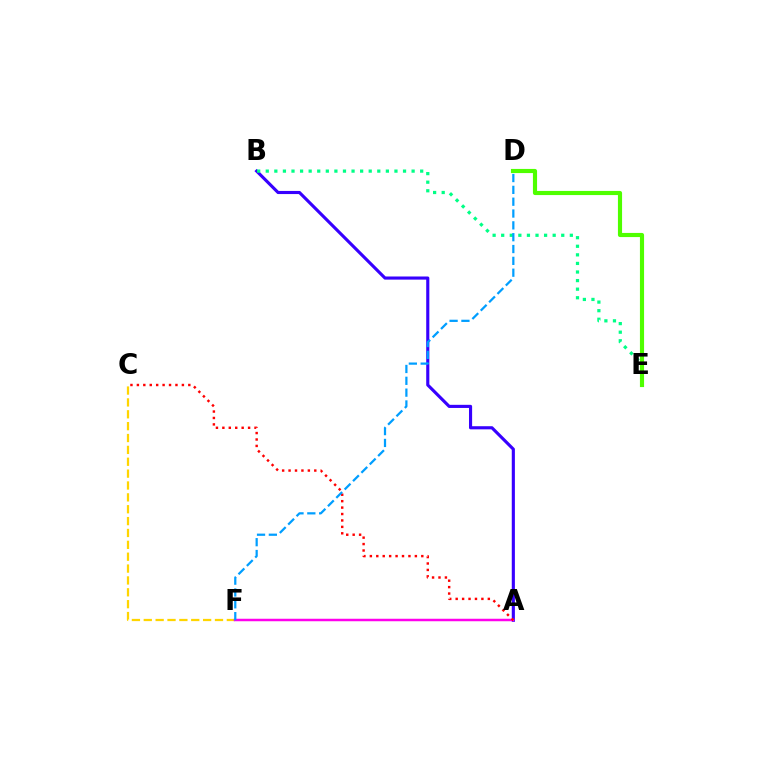{('A', 'B'): [{'color': '#3700ff', 'line_style': 'solid', 'thickness': 2.25}], ('B', 'E'): [{'color': '#00ff86', 'line_style': 'dotted', 'thickness': 2.33}], ('C', 'F'): [{'color': '#ffd500', 'line_style': 'dashed', 'thickness': 1.61}], ('A', 'F'): [{'color': '#ff00ed', 'line_style': 'solid', 'thickness': 1.8}], ('D', 'E'): [{'color': '#4fff00', 'line_style': 'solid', 'thickness': 2.98}], ('A', 'C'): [{'color': '#ff0000', 'line_style': 'dotted', 'thickness': 1.75}], ('D', 'F'): [{'color': '#009eff', 'line_style': 'dashed', 'thickness': 1.61}]}